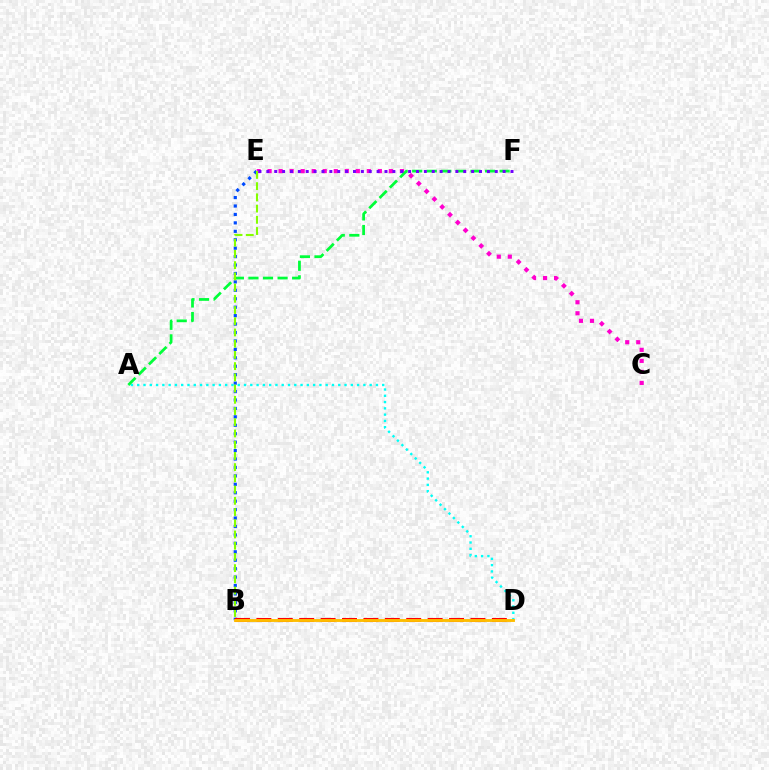{('B', 'E'): [{'color': '#004bff', 'line_style': 'dotted', 'thickness': 2.29}, {'color': '#84ff00', 'line_style': 'dashed', 'thickness': 1.52}], ('A', 'D'): [{'color': '#00fff6', 'line_style': 'dotted', 'thickness': 1.71}], ('C', 'E'): [{'color': '#ff00cf', 'line_style': 'dotted', 'thickness': 3.0}], ('B', 'D'): [{'color': '#ff0000', 'line_style': 'dashed', 'thickness': 2.91}, {'color': '#ffbd00', 'line_style': 'solid', 'thickness': 2.07}], ('A', 'F'): [{'color': '#00ff39', 'line_style': 'dashed', 'thickness': 1.98}], ('E', 'F'): [{'color': '#7200ff', 'line_style': 'dotted', 'thickness': 2.14}]}